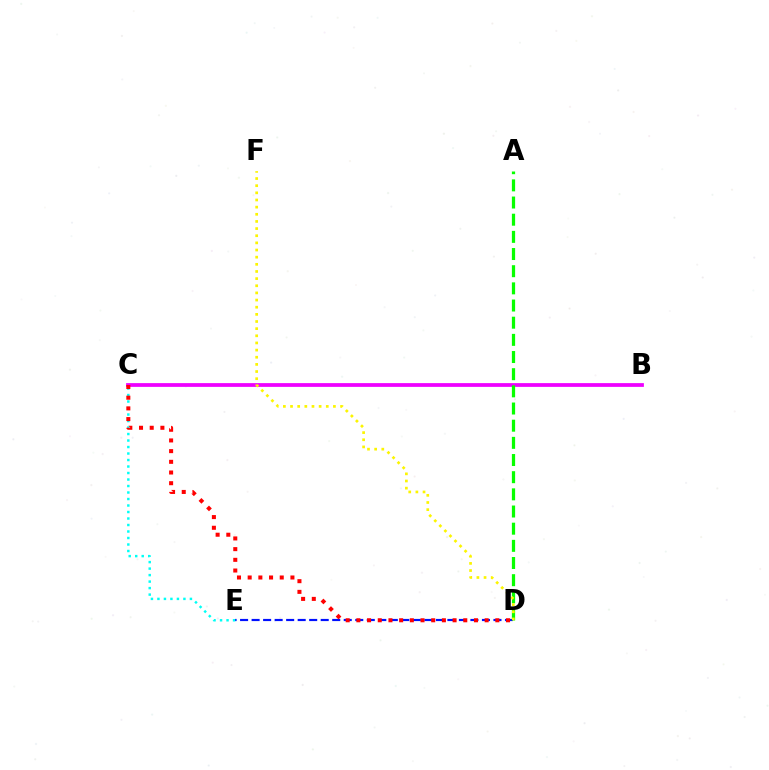{('D', 'E'): [{'color': '#0010ff', 'line_style': 'dashed', 'thickness': 1.56}], ('B', 'C'): [{'color': '#ee00ff', 'line_style': 'solid', 'thickness': 2.7}], ('C', 'E'): [{'color': '#00fff6', 'line_style': 'dotted', 'thickness': 1.77}], ('C', 'D'): [{'color': '#ff0000', 'line_style': 'dotted', 'thickness': 2.9}], ('A', 'D'): [{'color': '#08ff00', 'line_style': 'dashed', 'thickness': 2.33}], ('D', 'F'): [{'color': '#fcf500', 'line_style': 'dotted', 'thickness': 1.94}]}